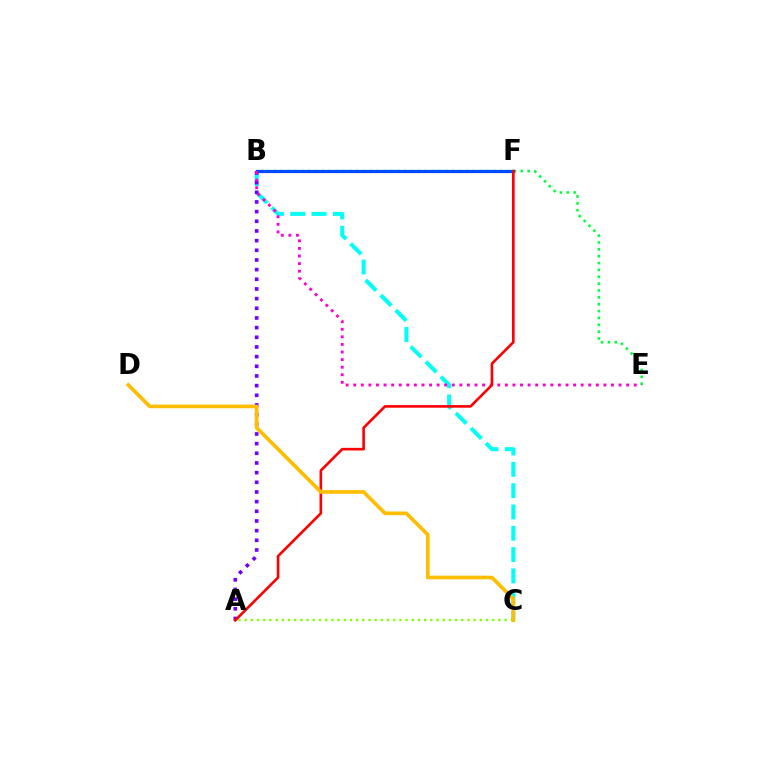{('B', 'C'): [{'color': '#00fff6', 'line_style': 'dashed', 'thickness': 2.89}], ('B', 'E'): [{'color': '#00ff39', 'line_style': 'dotted', 'thickness': 1.86}, {'color': '#ff00cf', 'line_style': 'dotted', 'thickness': 2.06}], ('A', 'B'): [{'color': '#7200ff', 'line_style': 'dotted', 'thickness': 2.63}], ('B', 'F'): [{'color': '#004bff', 'line_style': 'solid', 'thickness': 2.32}], ('A', 'C'): [{'color': '#84ff00', 'line_style': 'dotted', 'thickness': 1.68}], ('A', 'F'): [{'color': '#ff0000', 'line_style': 'solid', 'thickness': 1.89}], ('C', 'D'): [{'color': '#ffbd00', 'line_style': 'solid', 'thickness': 2.64}]}